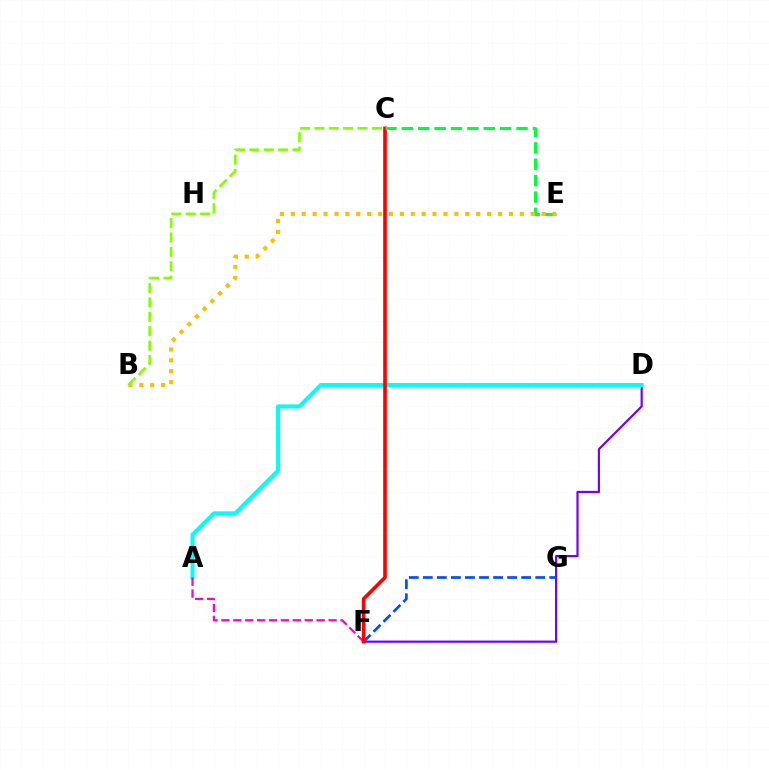{('D', 'F'): [{'color': '#7200ff', 'line_style': 'solid', 'thickness': 1.58}], ('A', 'D'): [{'color': '#00fff6', 'line_style': 'solid', 'thickness': 2.89}], ('A', 'F'): [{'color': '#ff00cf', 'line_style': 'dashed', 'thickness': 1.62}], ('F', 'G'): [{'color': '#004bff', 'line_style': 'dashed', 'thickness': 1.91}], ('C', 'F'): [{'color': '#ff0000', 'line_style': 'solid', 'thickness': 2.61}], ('C', 'E'): [{'color': '#00ff39', 'line_style': 'dashed', 'thickness': 2.23}], ('B', 'E'): [{'color': '#ffbd00', 'line_style': 'dotted', 'thickness': 2.96}], ('B', 'C'): [{'color': '#84ff00', 'line_style': 'dashed', 'thickness': 1.96}]}